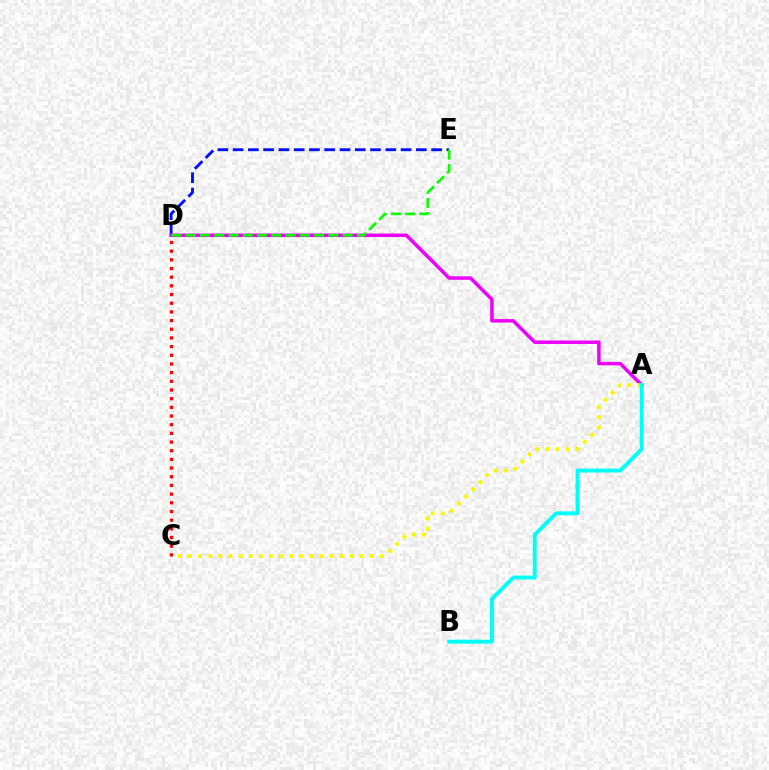{('D', 'E'): [{'color': '#0010ff', 'line_style': 'dashed', 'thickness': 2.07}, {'color': '#08ff00', 'line_style': 'dashed', 'thickness': 1.94}], ('A', 'D'): [{'color': '#ee00ff', 'line_style': 'solid', 'thickness': 2.52}], ('A', 'C'): [{'color': '#fcf500', 'line_style': 'dotted', 'thickness': 2.75}], ('C', 'D'): [{'color': '#ff0000', 'line_style': 'dotted', 'thickness': 2.36}], ('A', 'B'): [{'color': '#00fff6', 'line_style': 'solid', 'thickness': 2.82}]}